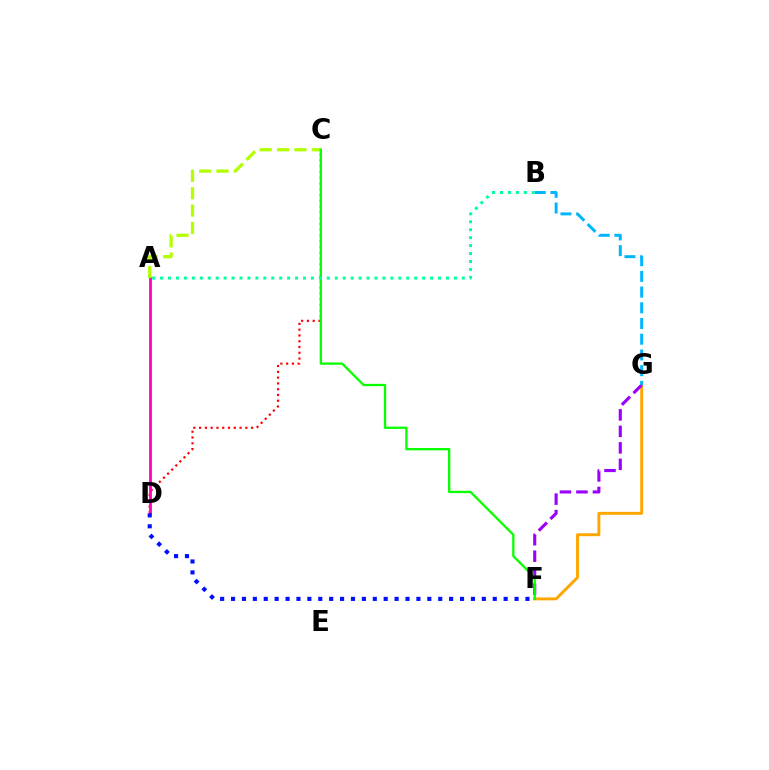{('C', 'D'): [{'color': '#ff0000', 'line_style': 'dotted', 'thickness': 1.57}], ('A', 'D'): [{'color': '#ff00bd', 'line_style': 'solid', 'thickness': 2.02}], ('F', 'G'): [{'color': '#ffa500', 'line_style': 'solid', 'thickness': 2.1}, {'color': '#9b00ff', 'line_style': 'dashed', 'thickness': 2.24}], ('D', 'F'): [{'color': '#0010ff', 'line_style': 'dotted', 'thickness': 2.96}], ('A', 'C'): [{'color': '#b3ff00', 'line_style': 'dashed', 'thickness': 2.36}], ('C', 'F'): [{'color': '#08ff00', 'line_style': 'solid', 'thickness': 1.66}], ('B', 'G'): [{'color': '#00b5ff', 'line_style': 'dashed', 'thickness': 2.13}], ('A', 'B'): [{'color': '#00ff9d', 'line_style': 'dotted', 'thickness': 2.16}]}